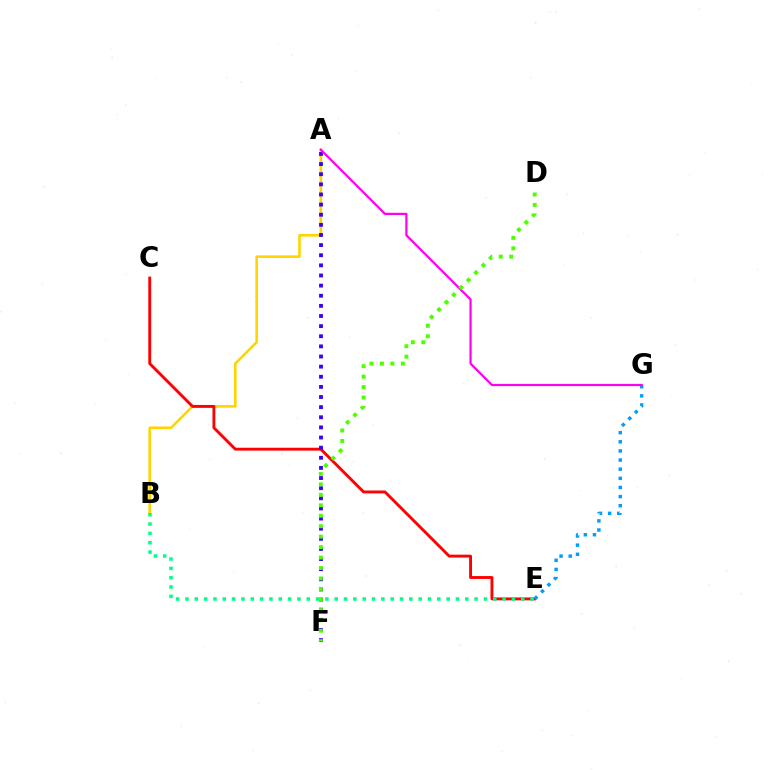{('A', 'B'): [{'color': '#ffd500', 'line_style': 'solid', 'thickness': 1.88}], ('C', 'E'): [{'color': '#ff0000', 'line_style': 'solid', 'thickness': 2.07}], ('E', 'G'): [{'color': '#009eff', 'line_style': 'dotted', 'thickness': 2.48}], ('A', 'F'): [{'color': '#3700ff', 'line_style': 'dotted', 'thickness': 2.75}], ('A', 'G'): [{'color': '#ff00ed', 'line_style': 'solid', 'thickness': 1.6}], ('B', 'E'): [{'color': '#00ff86', 'line_style': 'dotted', 'thickness': 2.53}], ('D', 'F'): [{'color': '#4fff00', 'line_style': 'dotted', 'thickness': 2.84}]}